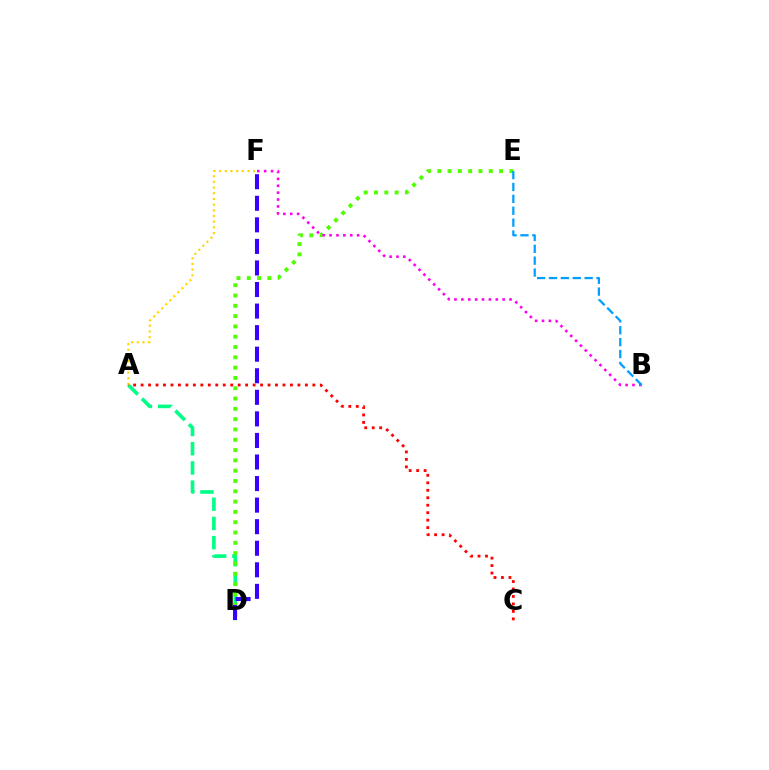{('A', 'D'): [{'color': '#00ff86', 'line_style': 'dashed', 'thickness': 2.61}], ('D', 'E'): [{'color': '#4fff00', 'line_style': 'dotted', 'thickness': 2.8}], ('A', 'F'): [{'color': '#ffd500', 'line_style': 'dotted', 'thickness': 1.54}], ('B', 'F'): [{'color': '#ff00ed', 'line_style': 'dotted', 'thickness': 1.87}], ('D', 'F'): [{'color': '#3700ff', 'line_style': 'dashed', 'thickness': 2.93}], ('B', 'E'): [{'color': '#009eff', 'line_style': 'dashed', 'thickness': 1.61}], ('A', 'C'): [{'color': '#ff0000', 'line_style': 'dotted', 'thickness': 2.03}]}